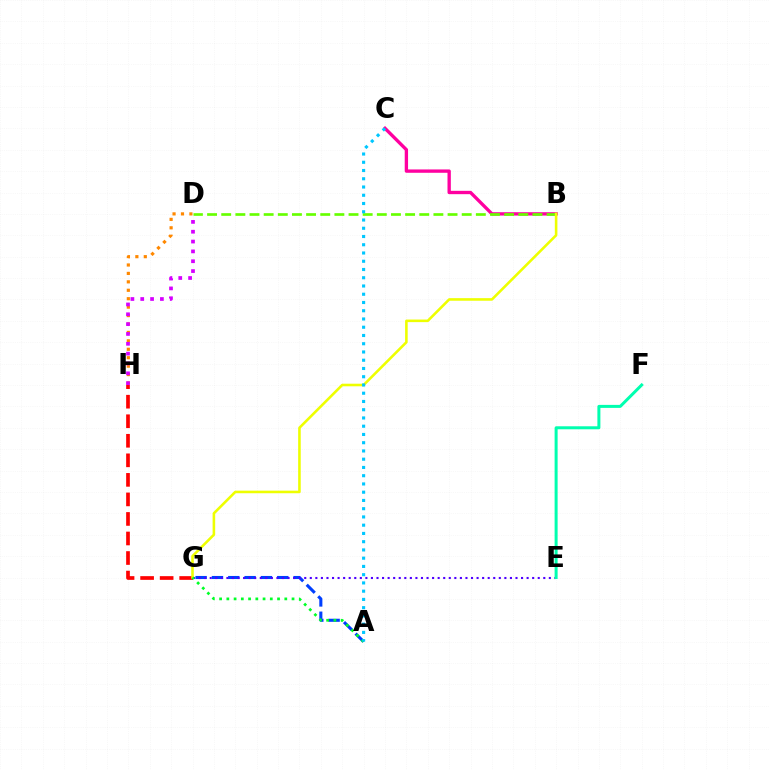{('A', 'G'): [{'color': '#003fff', 'line_style': 'dashed', 'thickness': 2.22}, {'color': '#00ff27', 'line_style': 'dotted', 'thickness': 1.97}], ('B', 'C'): [{'color': '#ff00a0', 'line_style': 'solid', 'thickness': 2.41}], ('E', 'G'): [{'color': '#4f00ff', 'line_style': 'dotted', 'thickness': 1.51}], ('E', 'F'): [{'color': '#00ffaf', 'line_style': 'solid', 'thickness': 2.16}], ('D', 'H'): [{'color': '#ff8800', 'line_style': 'dotted', 'thickness': 2.29}, {'color': '#d600ff', 'line_style': 'dotted', 'thickness': 2.67}], ('B', 'D'): [{'color': '#66ff00', 'line_style': 'dashed', 'thickness': 1.92}], ('G', 'H'): [{'color': '#ff0000', 'line_style': 'dashed', 'thickness': 2.65}], ('B', 'G'): [{'color': '#eeff00', 'line_style': 'solid', 'thickness': 1.86}], ('A', 'C'): [{'color': '#00c7ff', 'line_style': 'dotted', 'thickness': 2.24}]}